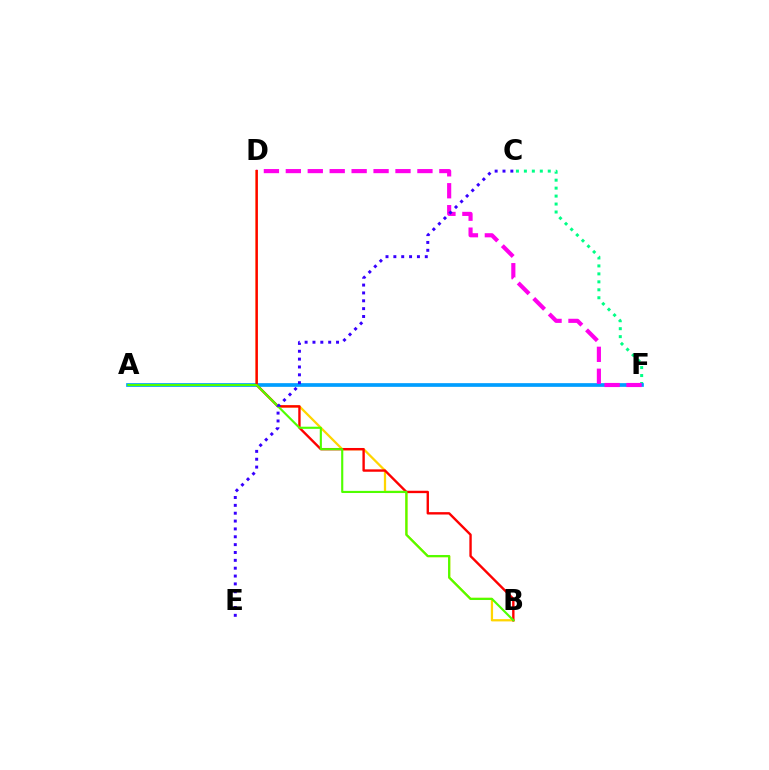{('B', 'D'): [{'color': '#ffd500', 'line_style': 'solid', 'thickness': 1.62}, {'color': '#ff0000', 'line_style': 'solid', 'thickness': 1.72}], ('C', 'F'): [{'color': '#00ff86', 'line_style': 'dotted', 'thickness': 2.16}], ('A', 'F'): [{'color': '#009eff', 'line_style': 'solid', 'thickness': 2.66}], ('D', 'F'): [{'color': '#ff00ed', 'line_style': 'dashed', 'thickness': 2.98}], ('A', 'B'): [{'color': '#4fff00', 'line_style': 'solid', 'thickness': 1.54}], ('C', 'E'): [{'color': '#3700ff', 'line_style': 'dotted', 'thickness': 2.13}]}